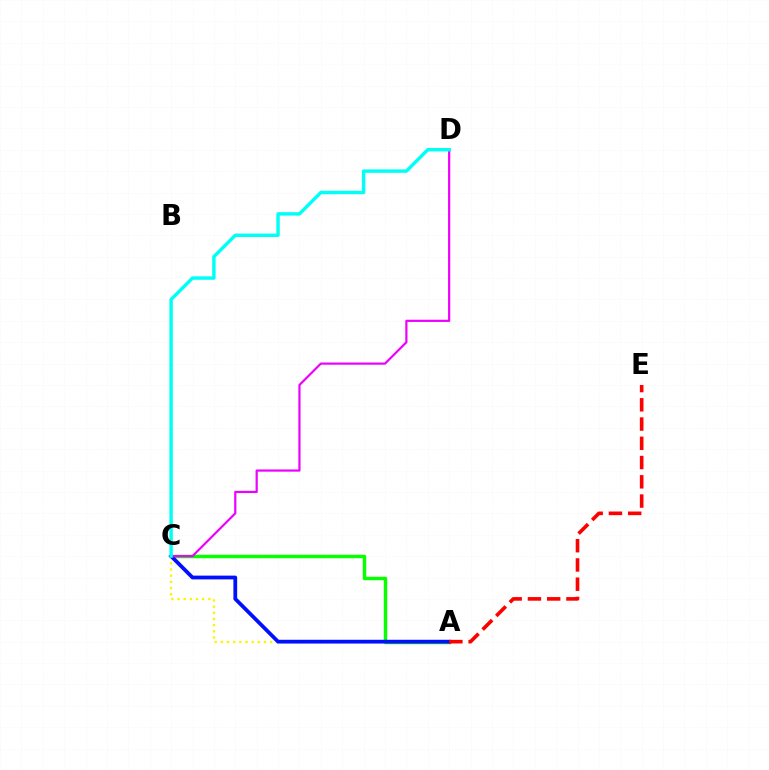{('A', 'C'): [{'color': '#fcf500', 'line_style': 'dotted', 'thickness': 1.68}, {'color': '#08ff00', 'line_style': 'solid', 'thickness': 2.48}, {'color': '#0010ff', 'line_style': 'solid', 'thickness': 2.72}], ('C', 'D'): [{'color': '#ee00ff', 'line_style': 'solid', 'thickness': 1.59}, {'color': '#00fff6', 'line_style': 'solid', 'thickness': 2.47}], ('A', 'E'): [{'color': '#ff0000', 'line_style': 'dashed', 'thickness': 2.62}]}